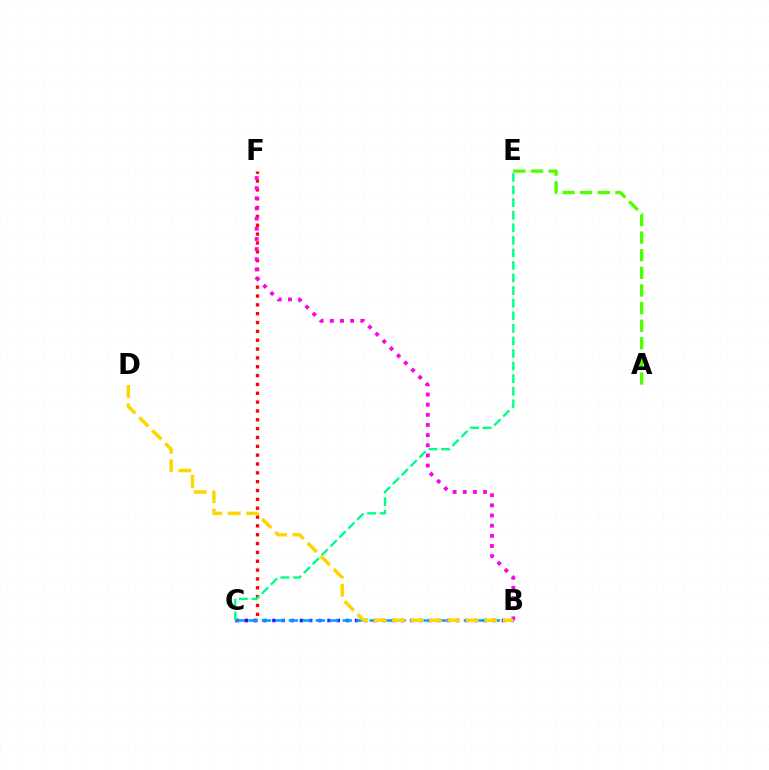{('C', 'F'): [{'color': '#ff0000', 'line_style': 'dotted', 'thickness': 2.4}], ('A', 'E'): [{'color': '#4fff00', 'line_style': 'dashed', 'thickness': 2.39}], ('B', 'F'): [{'color': '#ff00ed', 'line_style': 'dotted', 'thickness': 2.76}], ('B', 'C'): [{'color': '#3700ff', 'line_style': 'dotted', 'thickness': 2.49}, {'color': '#009eff', 'line_style': 'dashed', 'thickness': 1.83}], ('C', 'E'): [{'color': '#00ff86', 'line_style': 'dashed', 'thickness': 1.71}], ('B', 'D'): [{'color': '#ffd500', 'line_style': 'dashed', 'thickness': 2.5}]}